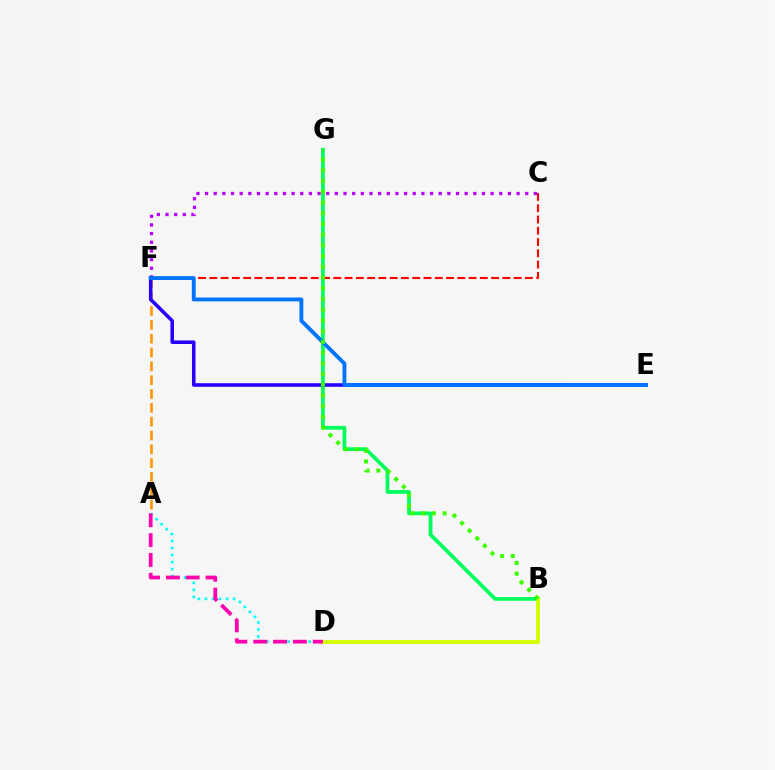{('C', 'F'): [{'color': '#ff0000', 'line_style': 'dashed', 'thickness': 1.53}, {'color': '#b900ff', 'line_style': 'dotted', 'thickness': 2.35}], ('A', 'D'): [{'color': '#00fff6', 'line_style': 'dotted', 'thickness': 1.92}, {'color': '#ff00ac', 'line_style': 'dashed', 'thickness': 2.7}], ('A', 'F'): [{'color': '#ff9400', 'line_style': 'dashed', 'thickness': 1.88}], ('B', 'G'): [{'color': '#00ff5c', 'line_style': 'solid', 'thickness': 2.69}, {'color': '#3dff00', 'line_style': 'dotted', 'thickness': 2.91}], ('E', 'F'): [{'color': '#2500ff', 'line_style': 'solid', 'thickness': 2.56}, {'color': '#0074ff', 'line_style': 'solid', 'thickness': 2.78}], ('B', 'D'): [{'color': '#d1ff00', 'line_style': 'solid', 'thickness': 2.75}]}